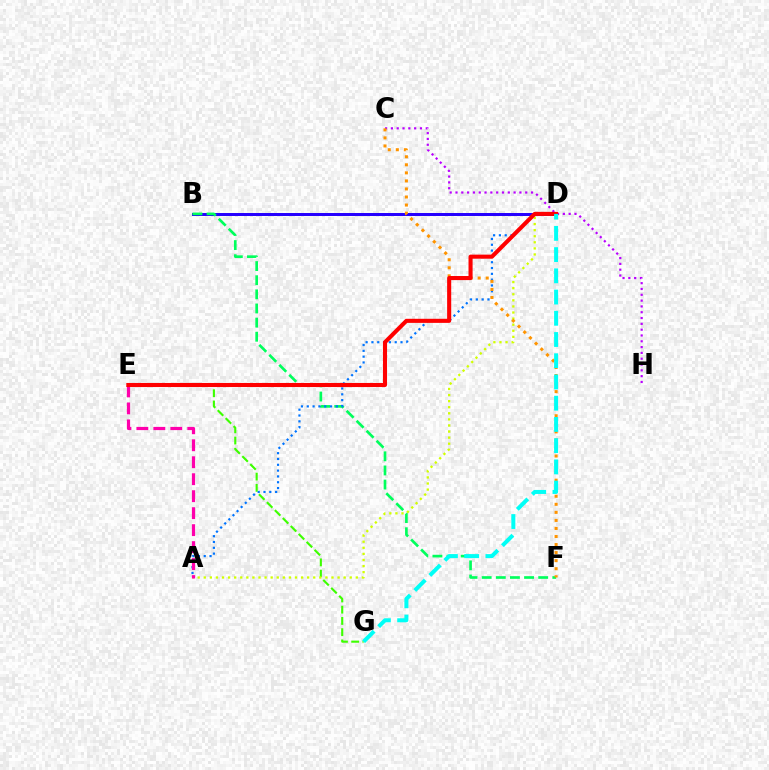{('B', 'D'): [{'color': '#2500ff', 'line_style': 'solid', 'thickness': 2.15}], ('B', 'F'): [{'color': '#00ff5c', 'line_style': 'dashed', 'thickness': 1.92}], ('E', 'G'): [{'color': '#3dff00', 'line_style': 'dashed', 'thickness': 1.53}], ('A', 'D'): [{'color': '#0074ff', 'line_style': 'dotted', 'thickness': 1.58}, {'color': '#d1ff00', 'line_style': 'dotted', 'thickness': 1.65}], ('C', 'H'): [{'color': '#b900ff', 'line_style': 'dotted', 'thickness': 1.58}], ('C', 'F'): [{'color': '#ff9400', 'line_style': 'dotted', 'thickness': 2.19}], ('A', 'E'): [{'color': '#ff00ac', 'line_style': 'dashed', 'thickness': 2.31}], ('D', 'E'): [{'color': '#ff0000', 'line_style': 'solid', 'thickness': 2.94}], ('D', 'G'): [{'color': '#00fff6', 'line_style': 'dashed', 'thickness': 2.88}]}